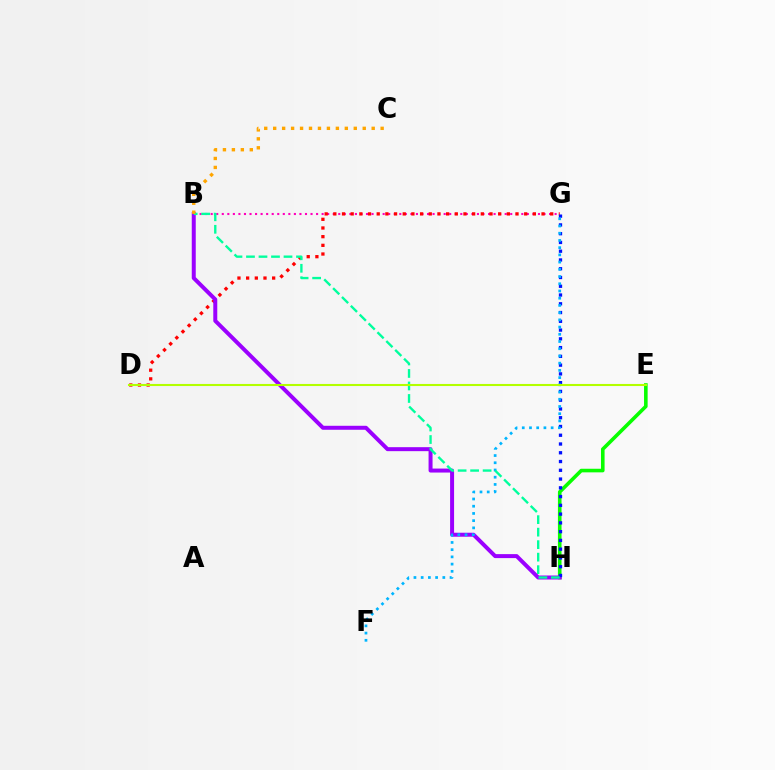{('E', 'H'): [{'color': '#08ff00', 'line_style': 'solid', 'thickness': 2.59}], ('B', 'G'): [{'color': '#ff00bd', 'line_style': 'dotted', 'thickness': 1.51}], ('D', 'G'): [{'color': '#ff0000', 'line_style': 'dotted', 'thickness': 2.36}], ('B', 'H'): [{'color': '#9b00ff', 'line_style': 'solid', 'thickness': 2.87}, {'color': '#00ff9d', 'line_style': 'dashed', 'thickness': 1.7}], ('G', 'H'): [{'color': '#0010ff', 'line_style': 'dotted', 'thickness': 2.38}], ('F', 'G'): [{'color': '#00b5ff', 'line_style': 'dotted', 'thickness': 1.96}], ('D', 'E'): [{'color': '#b3ff00', 'line_style': 'solid', 'thickness': 1.5}], ('B', 'C'): [{'color': '#ffa500', 'line_style': 'dotted', 'thickness': 2.43}]}